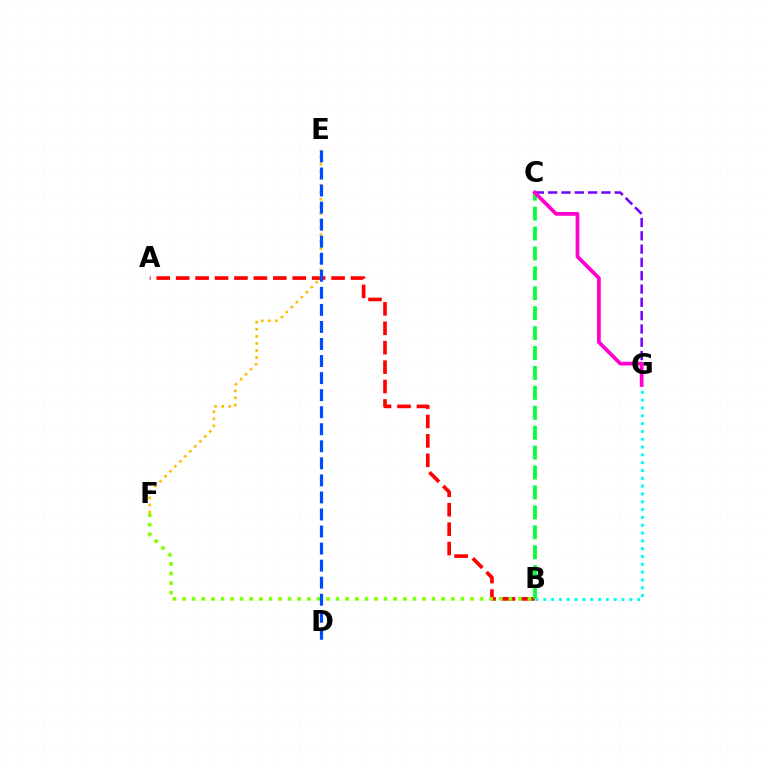{('A', 'B'): [{'color': '#ff0000', 'line_style': 'dashed', 'thickness': 2.64}], ('B', 'G'): [{'color': '#00fff6', 'line_style': 'dotted', 'thickness': 2.12}], ('B', 'F'): [{'color': '#84ff00', 'line_style': 'dotted', 'thickness': 2.61}], ('B', 'C'): [{'color': '#00ff39', 'line_style': 'dashed', 'thickness': 2.71}], ('E', 'F'): [{'color': '#ffbd00', 'line_style': 'dotted', 'thickness': 1.91}], ('C', 'G'): [{'color': '#7200ff', 'line_style': 'dashed', 'thickness': 1.81}, {'color': '#ff00cf', 'line_style': 'solid', 'thickness': 2.7}], ('D', 'E'): [{'color': '#004bff', 'line_style': 'dashed', 'thickness': 2.32}]}